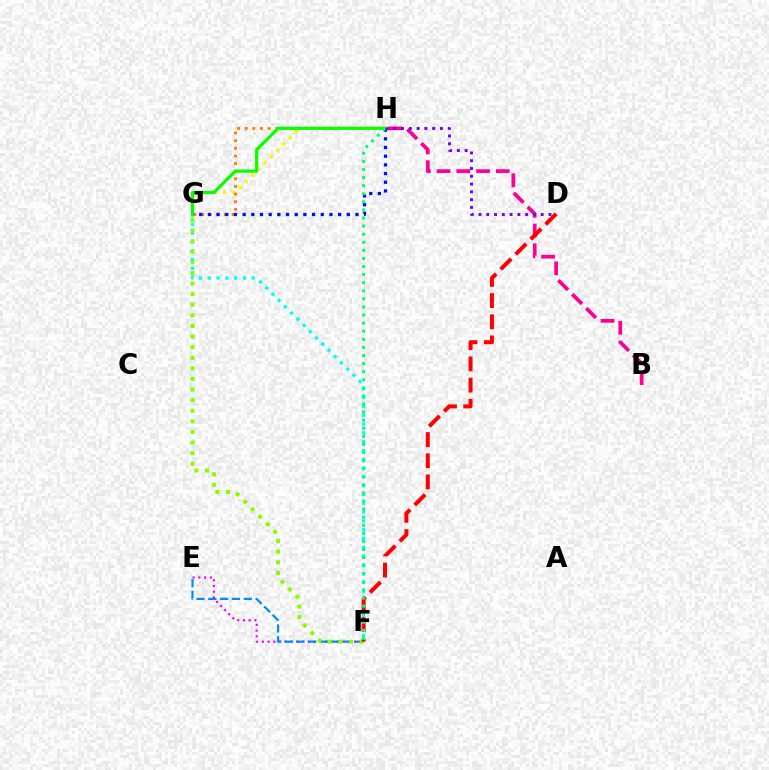{('B', 'H'): [{'color': '#ff0094', 'line_style': 'dashed', 'thickness': 2.68}], ('G', 'H'): [{'color': '#fcf500', 'line_style': 'dotted', 'thickness': 2.4}, {'color': '#ff7c00', 'line_style': 'dotted', 'thickness': 2.07}, {'color': '#08ff00', 'line_style': 'solid', 'thickness': 2.32}, {'color': '#0010ff', 'line_style': 'dotted', 'thickness': 2.36}], ('E', 'F'): [{'color': '#ee00ff', 'line_style': 'dotted', 'thickness': 1.56}, {'color': '#008cff', 'line_style': 'dashed', 'thickness': 1.61}], ('D', 'H'): [{'color': '#7200ff', 'line_style': 'dotted', 'thickness': 2.11}], ('F', 'G'): [{'color': '#00fff6', 'line_style': 'dotted', 'thickness': 2.39}, {'color': '#84ff00', 'line_style': 'dotted', 'thickness': 2.88}], ('D', 'F'): [{'color': '#ff0000', 'line_style': 'dashed', 'thickness': 2.88}], ('F', 'H'): [{'color': '#00ff74', 'line_style': 'dotted', 'thickness': 2.2}]}